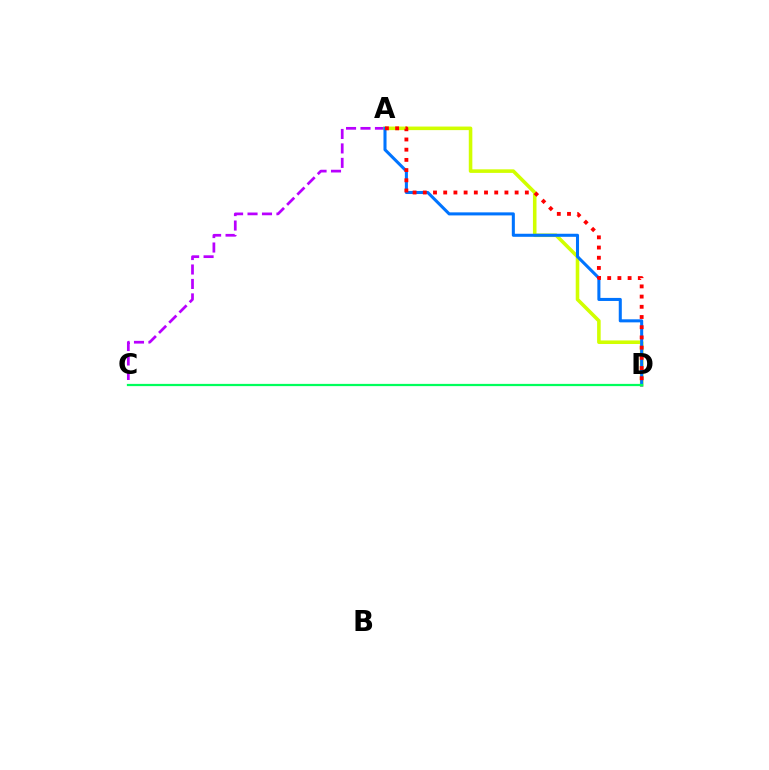{('A', 'C'): [{'color': '#b900ff', 'line_style': 'dashed', 'thickness': 1.96}], ('A', 'D'): [{'color': '#d1ff00', 'line_style': 'solid', 'thickness': 2.57}, {'color': '#0074ff', 'line_style': 'solid', 'thickness': 2.2}, {'color': '#ff0000', 'line_style': 'dotted', 'thickness': 2.77}], ('C', 'D'): [{'color': '#00ff5c', 'line_style': 'solid', 'thickness': 1.61}]}